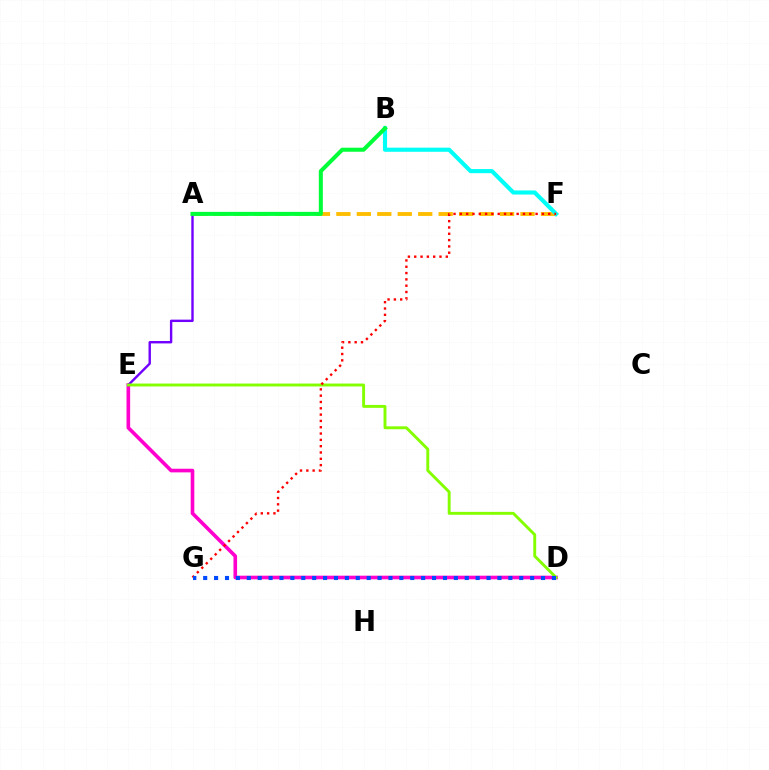{('A', 'F'): [{'color': '#ffbd00', 'line_style': 'dashed', 'thickness': 2.78}], ('D', 'E'): [{'color': '#ff00cf', 'line_style': 'solid', 'thickness': 2.61}, {'color': '#84ff00', 'line_style': 'solid', 'thickness': 2.09}], ('B', 'F'): [{'color': '#00fff6', 'line_style': 'solid', 'thickness': 2.96}], ('A', 'E'): [{'color': '#7200ff', 'line_style': 'solid', 'thickness': 1.73}], ('A', 'B'): [{'color': '#00ff39', 'line_style': 'solid', 'thickness': 2.91}], ('F', 'G'): [{'color': '#ff0000', 'line_style': 'dotted', 'thickness': 1.72}], ('D', 'G'): [{'color': '#004bff', 'line_style': 'dotted', 'thickness': 2.96}]}